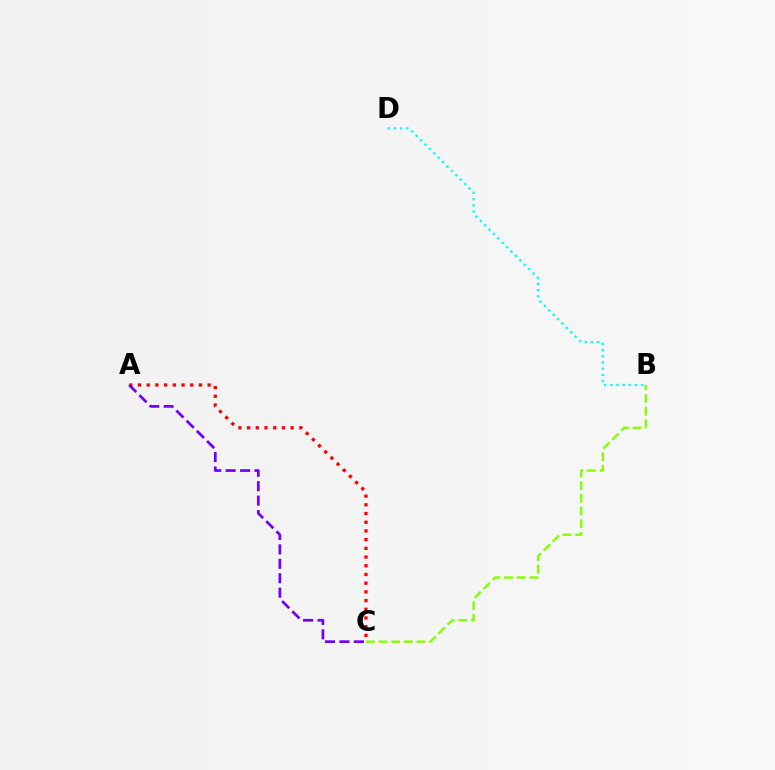{('B', 'D'): [{'color': '#00fff6', 'line_style': 'dotted', 'thickness': 1.69}], ('B', 'C'): [{'color': '#84ff00', 'line_style': 'dashed', 'thickness': 1.72}], ('A', 'C'): [{'color': '#ff0000', 'line_style': 'dotted', 'thickness': 2.37}, {'color': '#7200ff', 'line_style': 'dashed', 'thickness': 1.96}]}